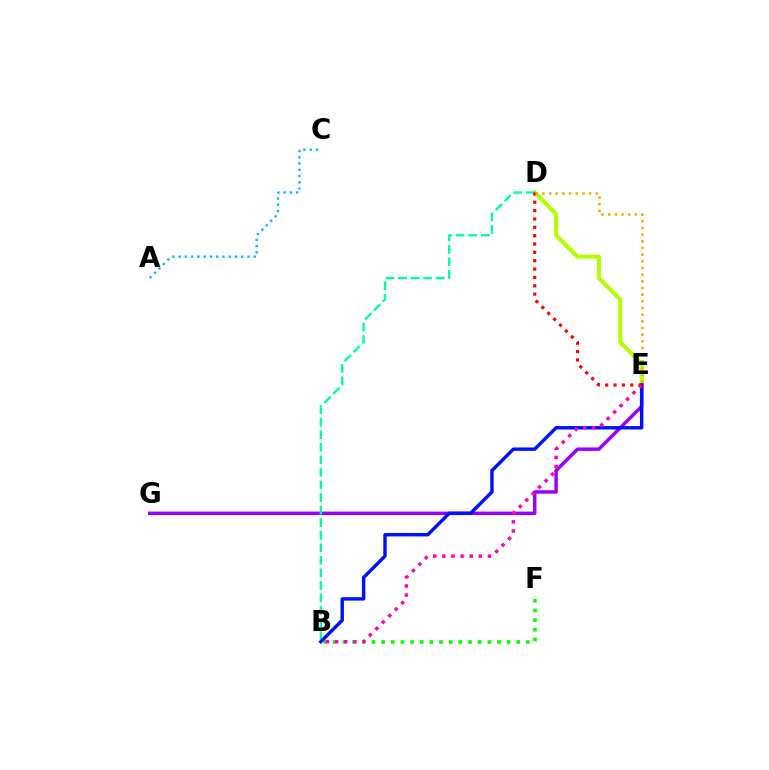{('A', 'C'): [{'color': '#00b5ff', 'line_style': 'dotted', 'thickness': 1.7}], ('D', 'E'): [{'color': '#b3ff00', 'line_style': 'solid', 'thickness': 2.97}, {'color': '#ff0000', 'line_style': 'dotted', 'thickness': 2.27}, {'color': '#ffa500', 'line_style': 'dotted', 'thickness': 1.81}], ('E', 'G'): [{'color': '#9b00ff', 'line_style': 'solid', 'thickness': 2.5}], ('B', 'F'): [{'color': '#08ff00', 'line_style': 'dotted', 'thickness': 2.62}], ('B', 'D'): [{'color': '#00ff9d', 'line_style': 'dashed', 'thickness': 1.71}], ('B', 'E'): [{'color': '#0010ff', 'line_style': 'solid', 'thickness': 2.46}, {'color': '#ff00bd', 'line_style': 'dotted', 'thickness': 2.48}]}